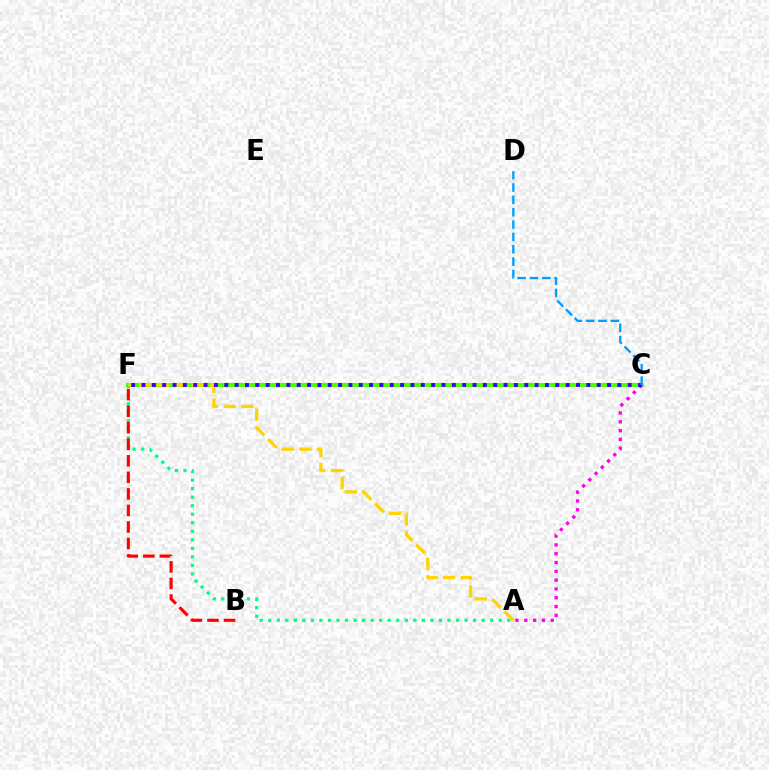{('C', 'F'): [{'color': '#4fff00', 'line_style': 'solid', 'thickness': 2.99}, {'color': '#3700ff', 'line_style': 'dotted', 'thickness': 2.81}], ('A', 'F'): [{'color': '#00ff86', 'line_style': 'dotted', 'thickness': 2.32}, {'color': '#ffd500', 'line_style': 'dashed', 'thickness': 2.4}], ('B', 'F'): [{'color': '#ff0000', 'line_style': 'dashed', 'thickness': 2.25}], ('A', 'C'): [{'color': '#ff00ed', 'line_style': 'dotted', 'thickness': 2.39}], ('C', 'D'): [{'color': '#009eff', 'line_style': 'dashed', 'thickness': 1.68}]}